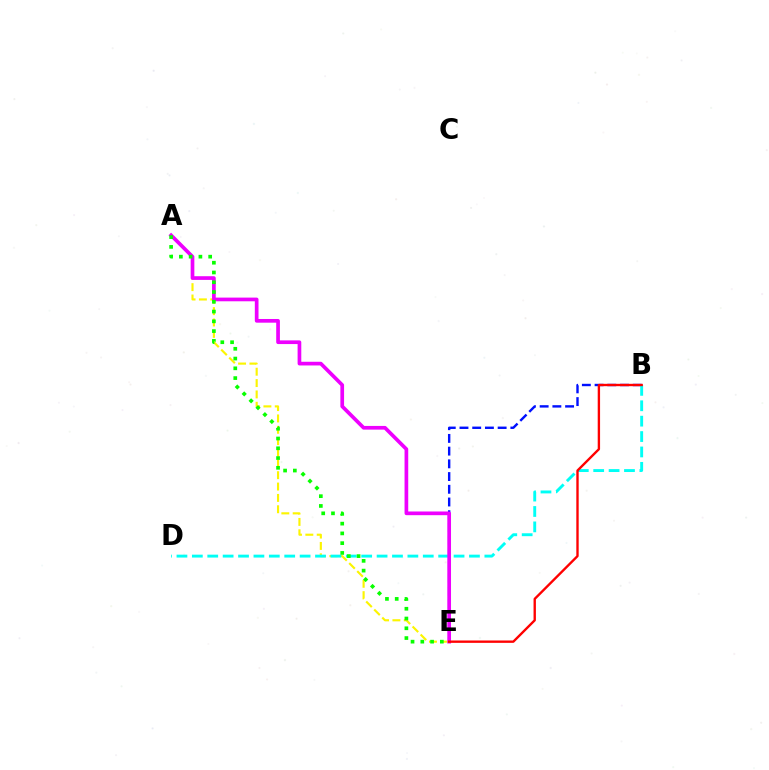{('B', 'E'): [{'color': '#0010ff', 'line_style': 'dashed', 'thickness': 1.73}, {'color': '#ff0000', 'line_style': 'solid', 'thickness': 1.7}], ('A', 'E'): [{'color': '#fcf500', 'line_style': 'dashed', 'thickness': 1.54}, {'color': '#ee00ff', 'line_style': 'solid', 'thickness': 2.66}, {'color': '#08ff00', 'line_style': 'dotted', 'thickness': 2.65}], ('B', 'D'): [{'color': '#00fff6', 'line_style': 'dashed', 'thickness': 2.09}]}